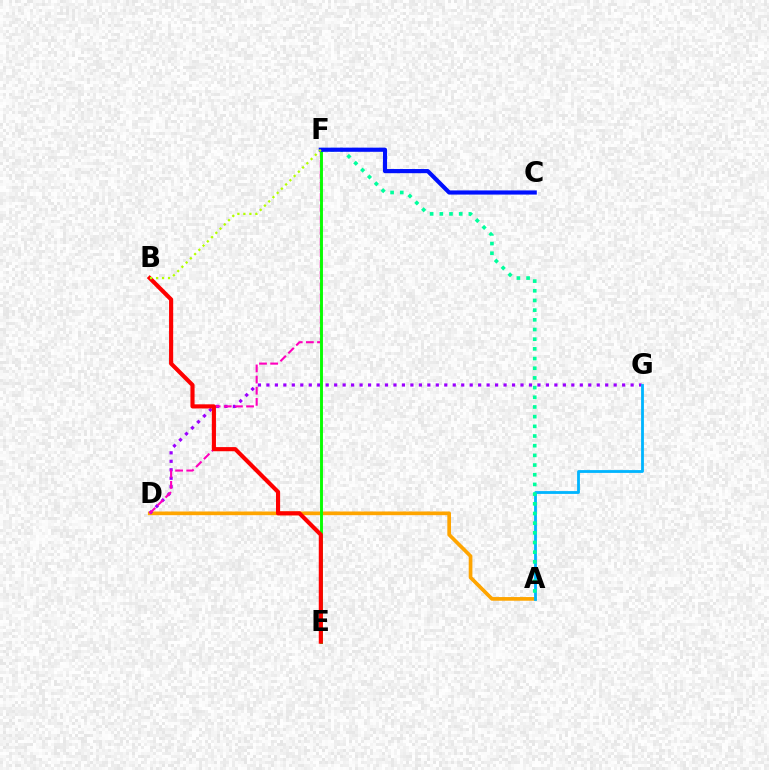{('A', 'D'): [{'color': '#ffa500', 'line_style': 'solid', 'thickness': 2.65}], ('D', 'G'): [{'color': '#9b00ff', 'line_style': 'dotted', 'thickness': 2.3}], ('D', 'F'): [{'color': '#ff00bd', 'line_style': 'dashed', 'thickness': 1.51}], ('E', 'F'): [{'color': '#08ff00', 'line_style': 'solid', 'thickness': 2.09}], ('A', 'G'): [{'color': '#00b5ff', 'line_style': 'solid', 'thickness': 2.02}], ('A', 'F'): [{'color': '#00ff9d', 'line_style': 'dotted', 'thickness': 2.63}], ('C', 'F'): [{'color': '#0010ff', 'line_style': 'solid', 'thickness': 2.99}], ('B', 'E'): [{'color': '#ff0000', 'line_style': 'solid', 'thickness': 2.97}], ('B', 'F'): [{'color': '#b3ff00', 'line_style': 'dotted', 'thickness': 1.63}]}